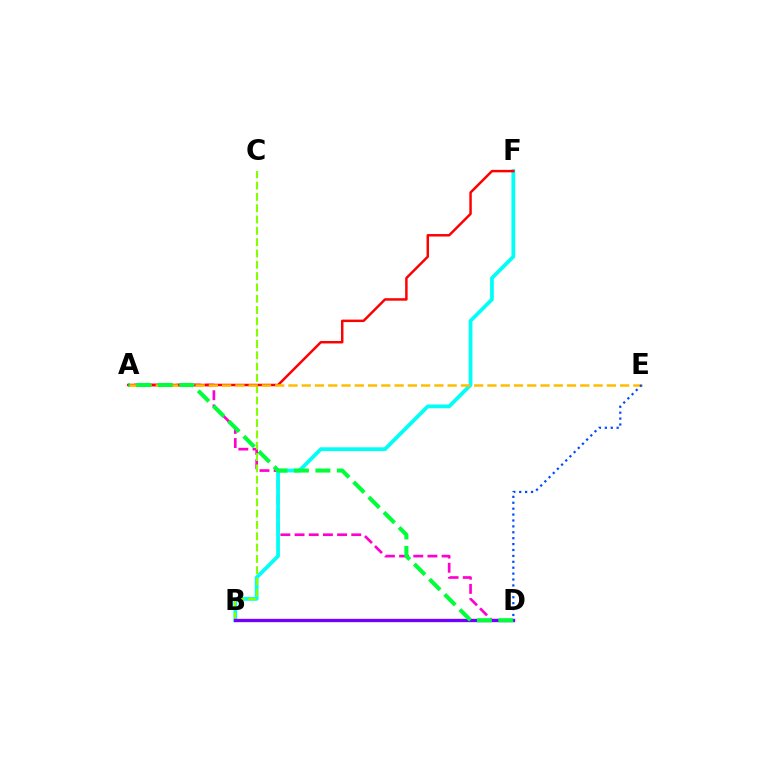{('A', 'D'): [{'color': '#ff00cf', 'line_style': 'dashed', 'thickness': 1.93}, {'color': '#00ff39', 'line_style': 'dashed', 'thickness': 2.92}], ('B', 'F'): [{'color': '#00fff6', 'line_style': 'solid', 'thickness': 2.71}], ('B', 'C'): [{'color': '#84ff00', 'line_style': 'dashed', 'thickness': 1.54}], ('A', 'F'): [{'color': '#ff0000', 'line_style': 'solid', 'thickness': 1.78}], ('A', 'E'): [{'color': '#ffbd00', 'line_style': 'dashed', 'thickness': 1.8}], ('B', 'D'): [{'color': '#7200ff', 'line_style': 'solid', 'thickness': 2.4}], ('D', 'E'): [{'color': '#004bff', 'line_style': 'dotted', 'thickness': 1.6}]}